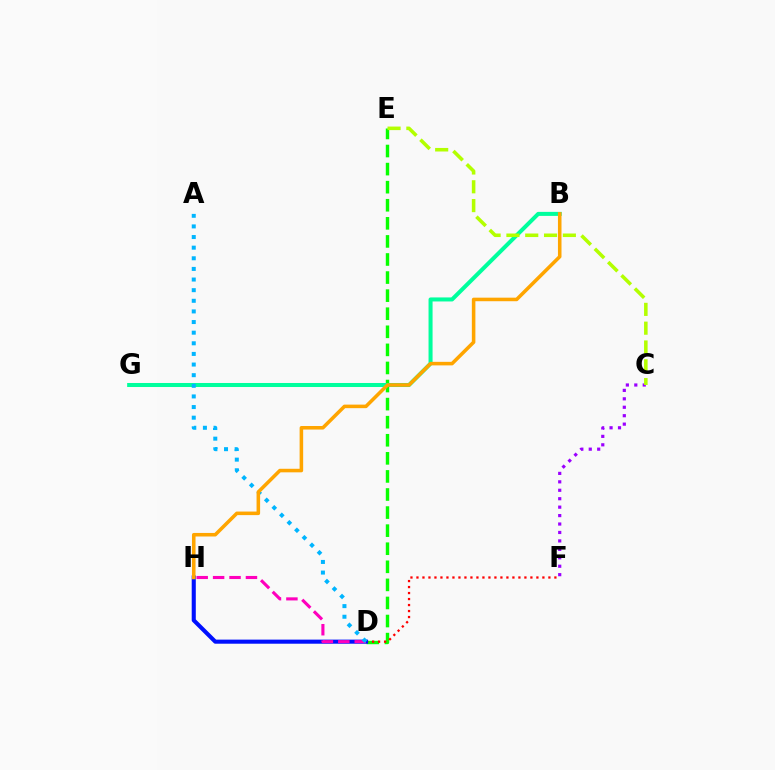{('D', 'E'): [{'color': '#08ff00', 'line_style': 'dashed', 'thickness': 2.46}], ('D', 'F'): [{'color': '#ff0000', 'line_style': 'dotted', 'thickness': 1.63}], ('D', 'H'): [{'color': '#0010ff', 'line_style': 'solid', 'thickness': 2.94}, {'color': '#ff00bd', 'line_style': 'dashed', 'thickness': 2.23}], ('B', 'G'): [{'color': '#00ff9d', 'line_style': 'solid', 'thickness': 2.9}], ('C', 'F'): [{'color': '#9b00ff', 'line_style': 'dotted', 'thickness': 2.29}], ('A', 'D'): [{'color': '#00b5ff', 'line_style': 'dotted', 'thickness': 2.89}], ('B', 'H'): [{'color': '#ffa500', 'line_style': 'solid', 'thickness': 2.56}], ('C', 'E'): [{'color': '#b3ff00', 'line_style': 'dashed', 'thickness': 2.56}]}